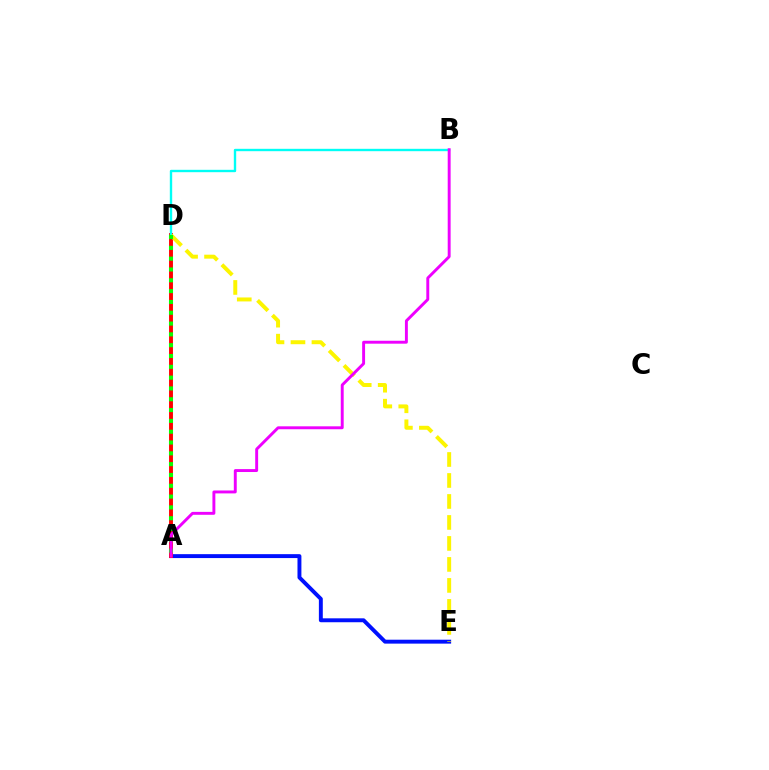{('A', 'E'): [{'color': '#0010ff', 'line_style': 'solid', 'thickness': 2.82}], ('A', 'D'): [{'color': '#ff0000', 'line_style': 'solid', 'thickness': 2.81}, {'color': '#08ff00', 'line_style': 'dotted', 'thickness': 2.94}], ('B', 'D'): [{'color': '#00fff6', 'line_style': 'solid', 'thickness': 1.71}], ('D', 'E'): [{'color': '#fcf500', 'line_style': 'dashed', 'thickness': 2.85}], ('A', 'B'): [{'color': '#ee00ff', 'line_style': 'solid', 'thickness': 2.1}]}